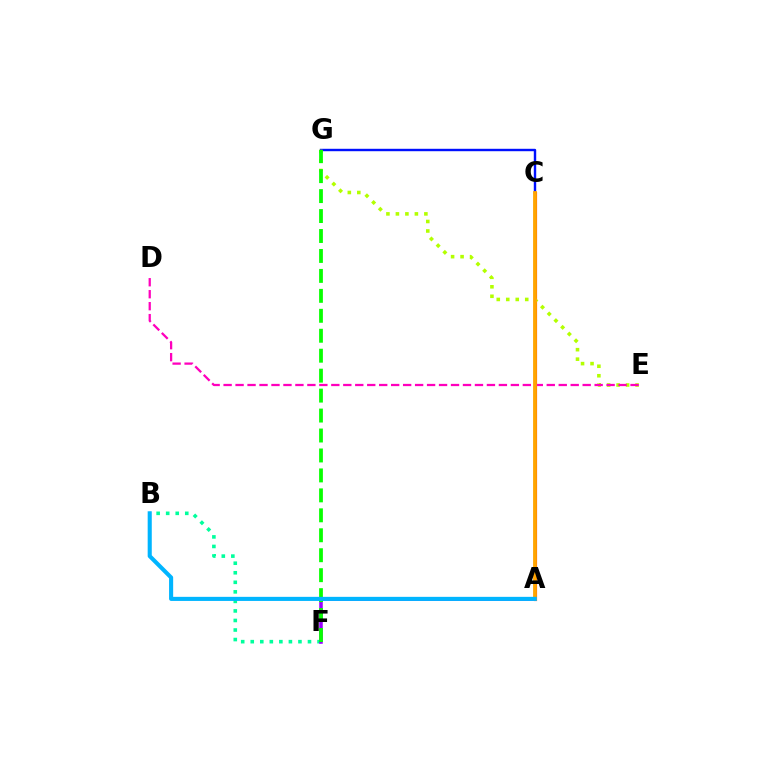{('B', 'F'): [{'color': '#00ff9d', 'line_style': 'dotted', 'thickness': 2.59}], ('A', 'C'): [{'color': '#ff0000', 'line_style': 'solid', 'thickness': 2.26}, {'color': '#ffa500', 'line_style': 'solid', 'thickness': 2.73}], ('A', 'F'): [{'color': '#9b00ff', 'line_style': 'solid', 'thickness': 2.55}], ('C', 'G'): [{'color': '#0010ff', 'line_style': 'solid', 'thickness': 1.74}], ('E', 'G'): [{'color': '#b3ff00', 'line_style': 'dotted', 'thickness': 2.58}], ('D', 'E'): [{'color': '#ff00bd', 'line_style': 'dashed', 'thickness': 1.63}], ('F', 'G'): [{'color': '#08ff00', 'line_style': 'dashed', 'thickness': 2.71}], ('A', 'B'): [{'color': '#00b5ff', 'line_style': 'solid', 'thickness': 2.94}]}